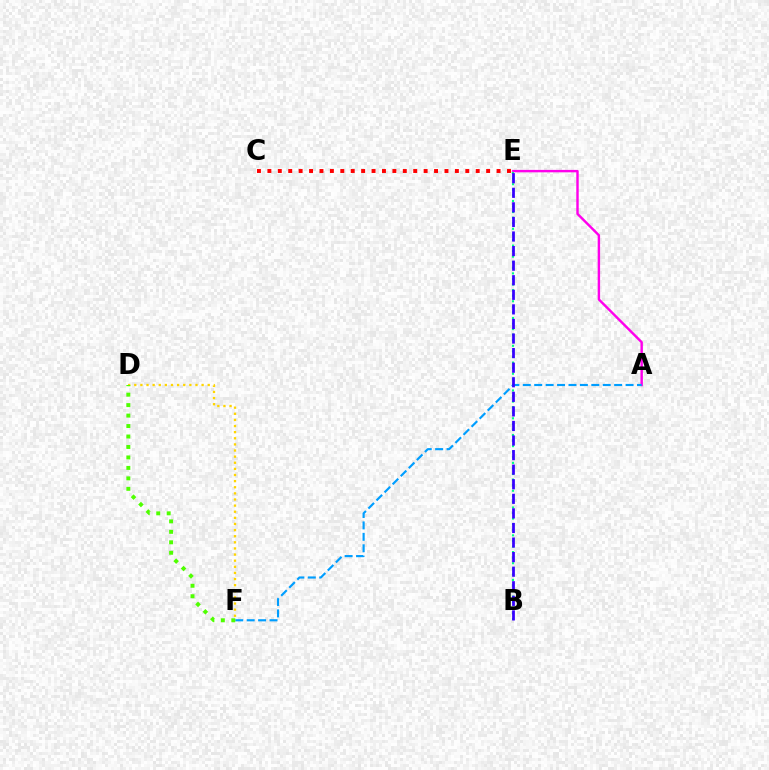{('A', 'E'): [{'color': '#ff00ed', 'line_style': 'solid', 'thickness': 1.75}], ('B', 'E'): [{'color': '#00ff86', 'line_style': 'dotted', 'thickness': 1.51}, {'color': '#3700ff', 'line_style': 'dashed', 'thickness': 1.98}], ('A', 'F'): [{'color': '#009eff', 'line_style': 'dashed', 'thickness': 1.55}], ('C', 'E'): [{'color': '#ff0000', 'line_style': 'dotted', 'thickness': 2.83}], ('D', 'F'): [{'color': '#ffd500', 'line_style': 'dotted', 'thickness': 1.66}, {'color': '#4fff00', 'line_style': 'dotted', 'thickness': 2.84}]}